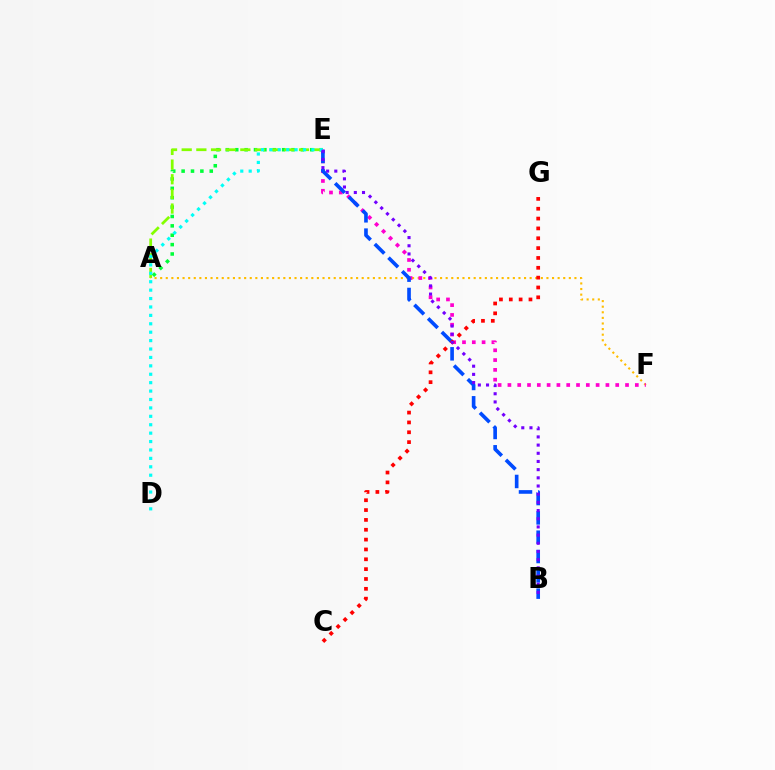{('A', 'E'): [{'color': '#00ff39', 'line_style': 'dotted', 'thickness': 2.55}, {'color': '#84ff00', 'line_style': 'dashed', 'thickness': 1.99}], ('A', 'F'): [{'color': '#ffbd00', 'line_style': 'dotted', 'thickness': 1.52}], ('E', 'F'): [{'color': '#ff00cf', 'line_style': 'dotted', 'thickness': 2.66}], ('B', 'E'): [{'color': '#004bff', 'line_style': 'dashed', 'thickness': 2.62}, {'color': '#7200ff', 'line_style': 'dotted', 'thickness': 2.22}], ('D', 'E'): [{'color': '#00fff6', 'line_style': 'dotted', 'thickness': 2.29}], ('C', 'G'): [{'color': '#ff0000', 'line_style': 'dotted', 'thickness': 2.67}]}